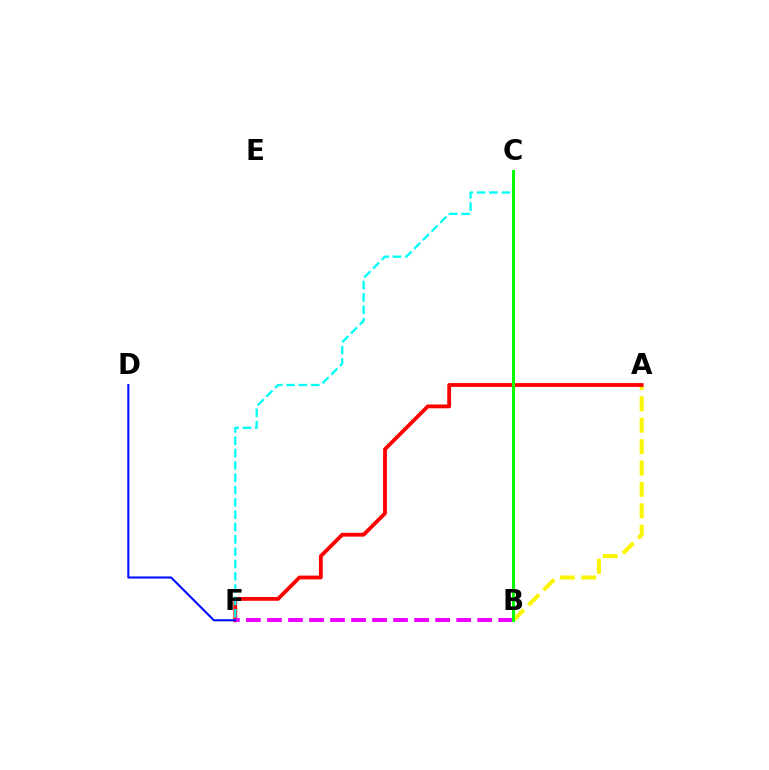{('A', 'B'): [{'color': '#fcf500', 'line_style': 'dashed', 'thickness': 2.91}], ('A', 'F'): [{'color': '#ff0000', 'line_style': 'solid', 'thickness': 2.74}], ('B', 'F'): [{'color': '#ee00ff', 'line_style': 'dashed', 'thickness': 2.86}], ('D', 'F'): [{'color': '#0010ff', 'line_style': 'solid', 'thickness': 1.51}], ('C', 'F'): [{'color': '#00fff6', 'line_style': 'dashed', 'thickness': 1.67}], ('B', 'C'): [{'color': '#08ff00', 'line_style': 'solid', 'thickness': 2.17}]}